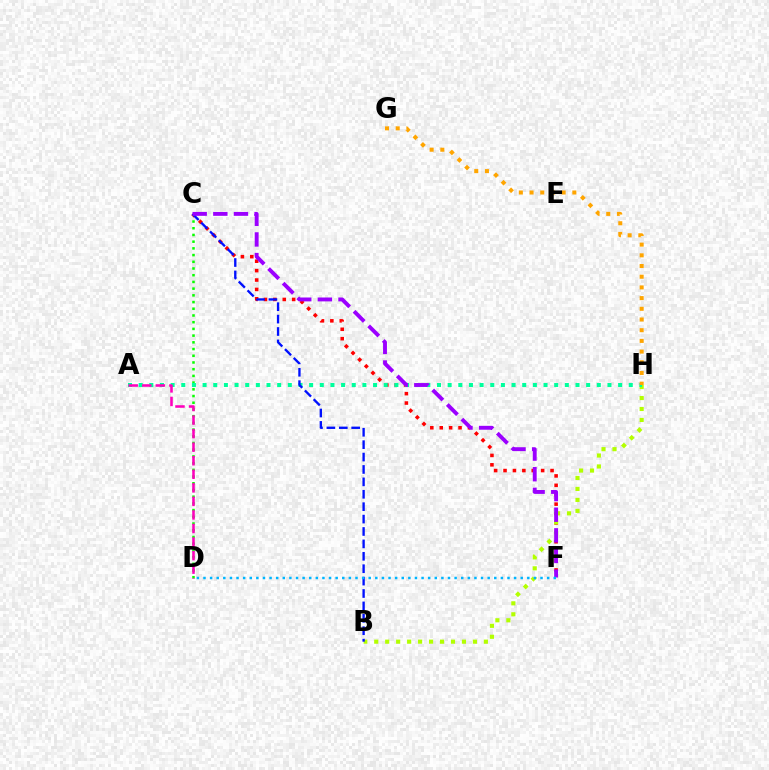{('C', 'F'): [{'color': '#ff0000', 'line_style': 'dotted', 'thickness': 2.56}, {'color': '#9b00ff', 'line_style': 'dashed', 'thickness': 2.8}], ('C', 'D'): [{'color': '#08ff00', 'line_style': 'dotted', 'thickness': 1.82}], ('B', 'H'): [{'color': '#b3ff00', 'line_style': 'dotted', 'thickness': 2.98}], ('A', 'H'): [{'color': '#00ff9d', 'line_style': 'dotted', 'thickness': 2.89}], ('A', 'D'): [{'color': '#ff00bd', 'line_style': 'dashed', 'thickness': 1.84}], ('B', 'C'): [{'color': '#0010ff', 'line_style': 'dashed', 'thickness': 1.69}], ('D', 'F'): [{'color': '#00b5ff', 'line_style': 'dotted', 'thickness': 1.8}], ('G', 'H'): [{'color': '#ffa500', 'line_style': 'dotted', 'thickness': 2.91}]}